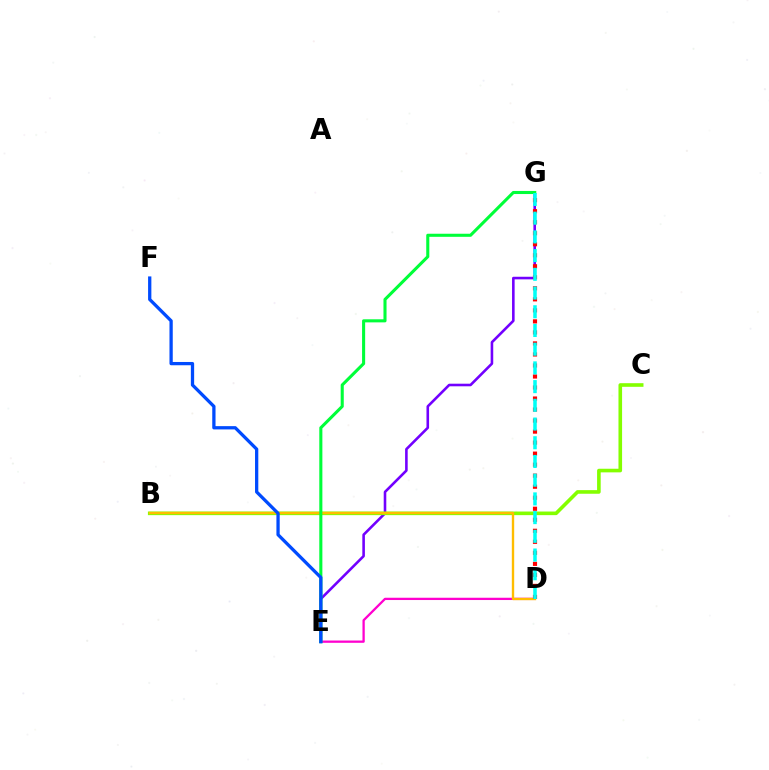{('E', 'G'): [{'color': '#7200ff', 'line_style': 'solid', 'thickness': 1.87}, {'color': '#00ff39', 'line_style': 'solid', 'thickness': 2.22}], ('B', 'C'): [{'color': '#84ff00', 'line_style': 'solid', 'thickness': 2.6}], ('D', 'E'): [{'color': '#ff00cf', 'line_style': 'solid', 'thickness': 1.64}], ('B', 'D'): [{'color': '#ffbd00', 'line_style': 'solid', 'thickness': 1.7}], ('D', 'G'): [{'color': '#ff0000', 'line_style': 'dotted', 'thickness': 2.99}, {'color': '#00fff6', 'line_style': 'dashed', 'thickness': 2.54}], ('E', 'F'): [{'color': '#004bff', 'line_style': 'solid', 'thickness': 2.36}]}